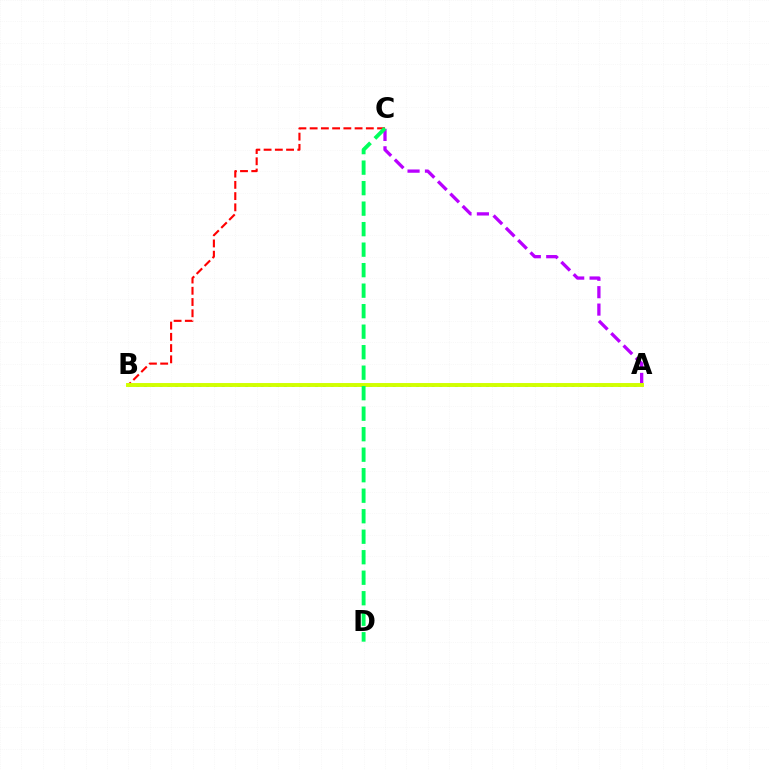{('B', 'C'): [{'color': '#ff0000', 'line_style': 'dashed', 'thickness': 1.53}], ('A', 'C'): [{'color': '#b900ff', 'line_style': 'dashed', 'thickness': 2.37}], ('A', 'B'): [{'color': '#0074ff', 'line_style': 'dotted', 'thickness': 2.11}, {'color': '#d1ff00', 'line_style': 'solid', 'thickness': 2.82}], ('C', 'D'): [{'color': '#00ff5c', 'line_style': 'dashed', 'thickness': 2.79}]}